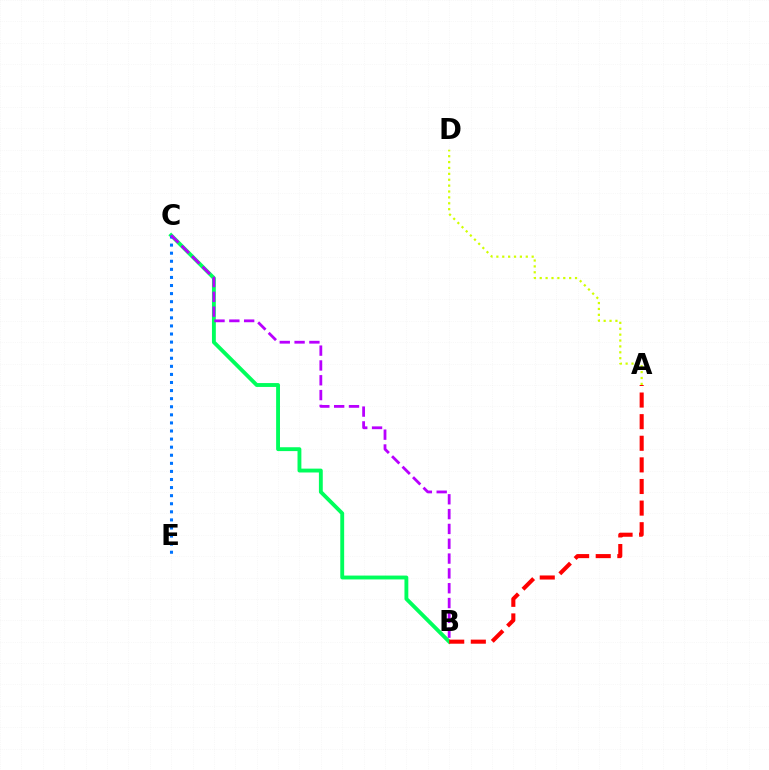{('B', 'C'): [{'color': '#00ff5c', 'line_style': 'solid', 'thickness': 2.78}, {'color': '#b900ff', 'line_style': 'dashed', 'thickness': 2.01}], ('C', 'E'): [{'color': '#0074ff', 'line_style': 'dotted', 'thickness': 2.2}], ('A', 'B'): [{'color': '#ff0000', 'line_style': 'dashed', 'thickness': 2.94}], ('A', 'D'): [{'color': '#d1ff00', 'line_style': 'dotted', 'thickness': 1.6}]}